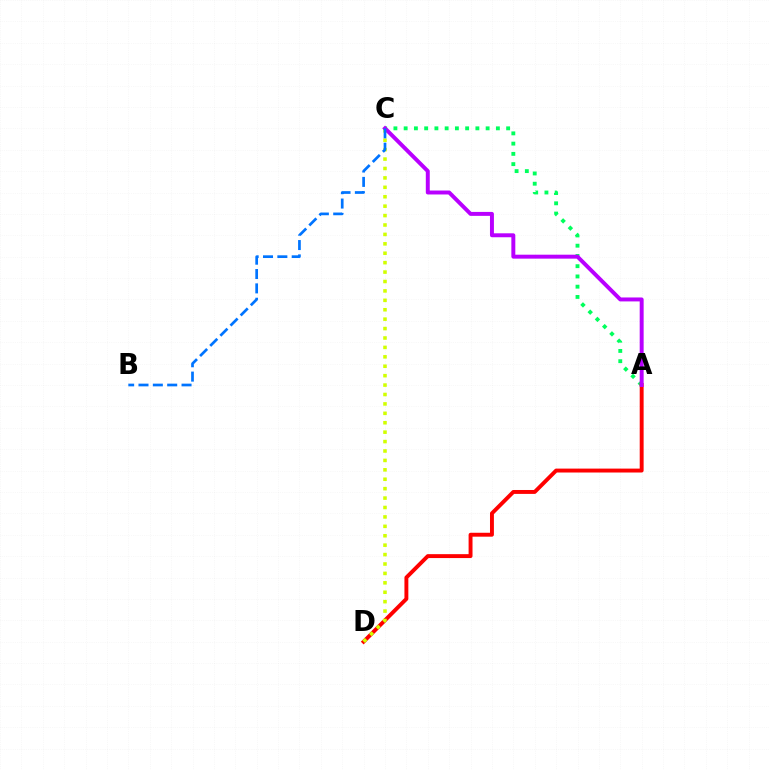{('A', 'C'): [{'color': '#00ff5c', 'line_style': 'dotted', 'thickness': 2.78}, {'color': '#b900ff', 'line_style': 'solid', 'thickness': 2.84}], ('A', 'D'): [{'color': '#ff0000', 'line_style': 'solid', 'thickness': 2.82}], ('C', 'D'): [{'color': '#d1ff00', 'line_style': 'dotted', 'thickness': 2.56}], ('B', 'C'): [{'color': '#0074ff', 'line_style': 'dashed', 'thickness': 1.95}]}